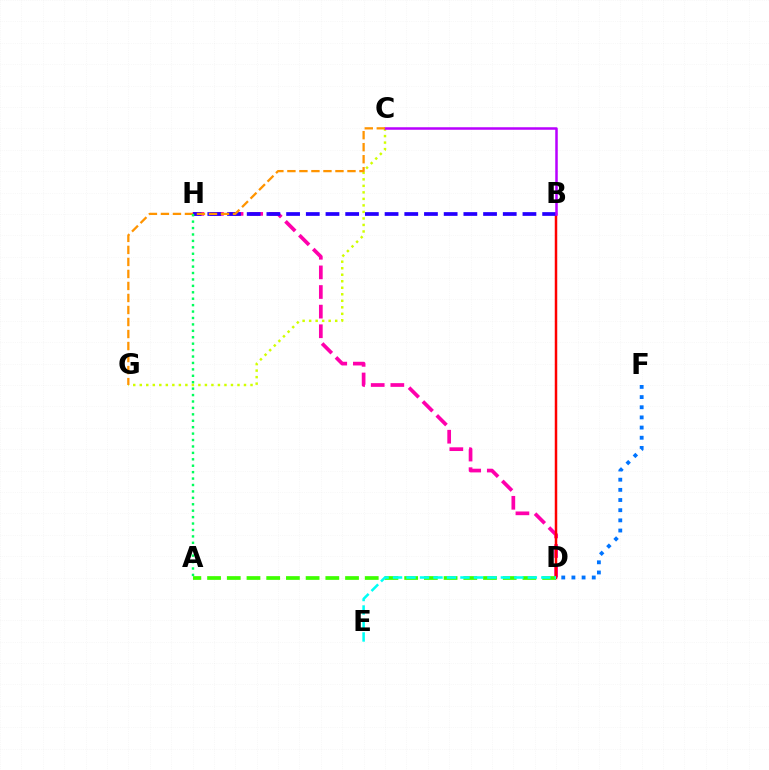{('D', 'H'): [{'color': '#ff00ac', 'line_style': 'dashed', 'thickness': 2.67}], ('D', 'F'): [{'color': '#0074ff', 'line_style': 'dotted', 'thickness': 2.76}], ('B', 'D'): [{'color': '#ff0000', 'line_style': 'solid', 'thickness': 1.79}], ('C', 'G'): [{'color': '#d1ff00', 'line_style': 'dotted', 'thickness': 1.77}, {'color': '#ff9400', 'line_style': 'dashed', 'thickness': 1.63}], ('B', 'H'): [{'color': '#2500ff', 'line_style': 'dashed', 'thickness': 2.68}], ('B', 'C'): [{'color': '#b900ff', 'line_style': 'solid', 'thickness': 1.8}], ('A', 'H'): [{'color': '#00ff5c', 'line_style': 'dotted', 'thickness': 1.75}], ('A', 'D'): [{'color': '#3dff00', 'line_style': 'dashed', 'thickness': 2.68}], ('D', 'E'): [{'color': '#00fff6', 'line_style': 'dashed', 'thickness': 1.83}]}